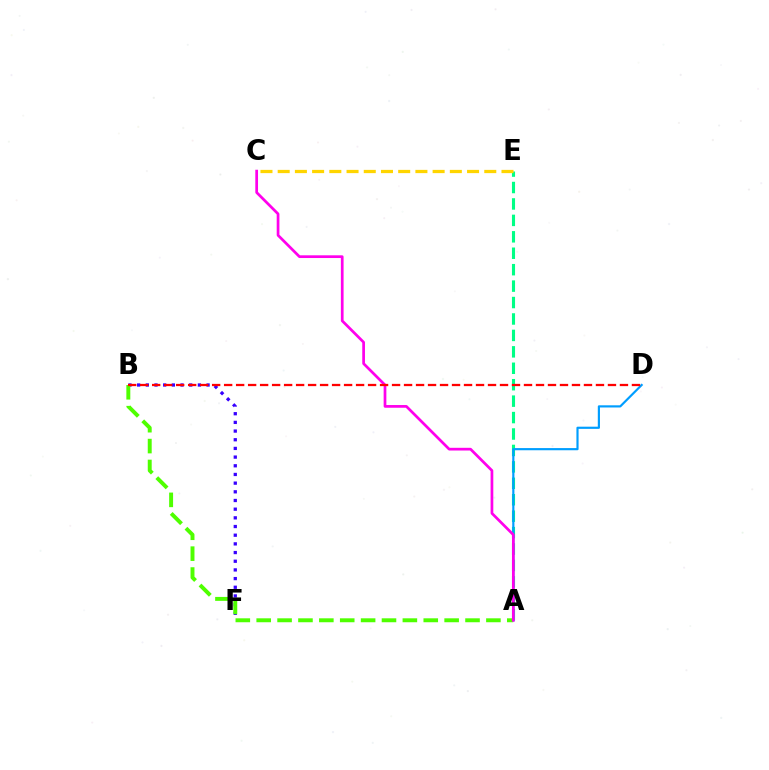{('A', 'E'): [{'color': '#00ff86', 'line_style': 'dashed', 'thickness': 2.23}], ('A', 'D'): [{'color': '#009eff', 'line_style': 'solid', 'thickness': 1.57}], ('B', 'F'): [{'color': '#3700ff', 'line_style': 'dotted', 'thickness': 2.36}], ('A', 'B'): [{'color': '#4fff00', 'line_style': 'dashed', 'thickness': 2.84}], ('A', 'C'): [{'color': '#ff00ed', 'line_style': 'solid', 'thickness': 1.96}], ('B', 'D'): [{'color': '#ff0000', 'line_style': 'dashed', 'thickness': 1.63}], ('C', 'E'): [{'color': '#ffd500', 'line_style': 'dashed', 'thickness': 2.34}]}